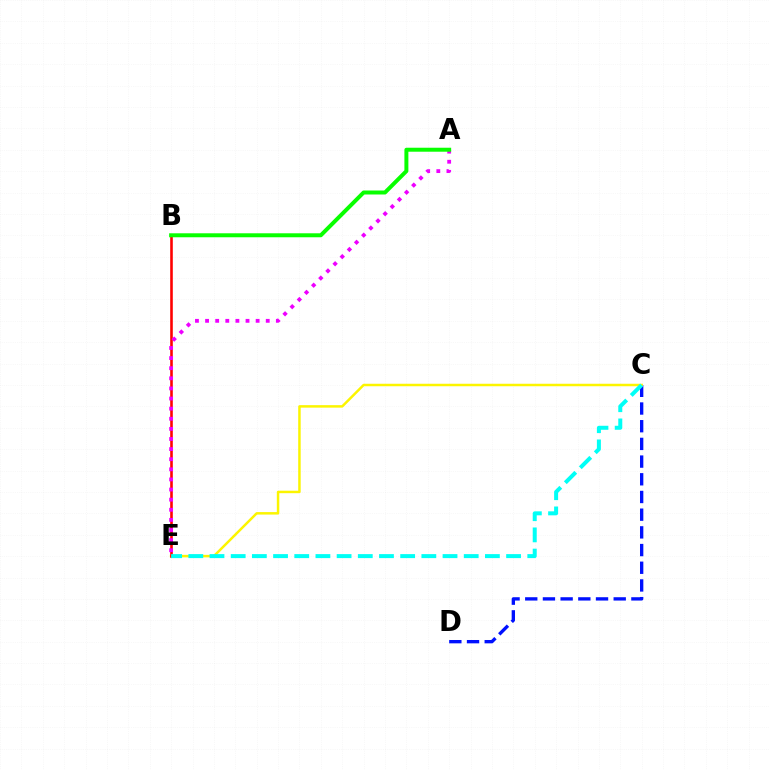{('C', 'D'): [{'color': '#0010ff', 'line_style': 'dashed', 'thickness': 2.4}], ('C', 'E'): [{'color': '#fcf500', 'line_style': 'solid', 'thickness': 1.79}, {'color': '#00fff6', 'line_style': 'dashed', 'thickness': 2.88}], ('B', 'E'): [{'color': '#ff0000', 'line_style': 'solid', 'thickness': 1.87}], ('A', 'E'): [{'color': '#ee00ff', 'line_style': 'dotted', 'thickness': 2.75}], ('A', 'B'): [{'color': '#08ff00', 'line_style': 'solid', 'thickness': 2.87}]}